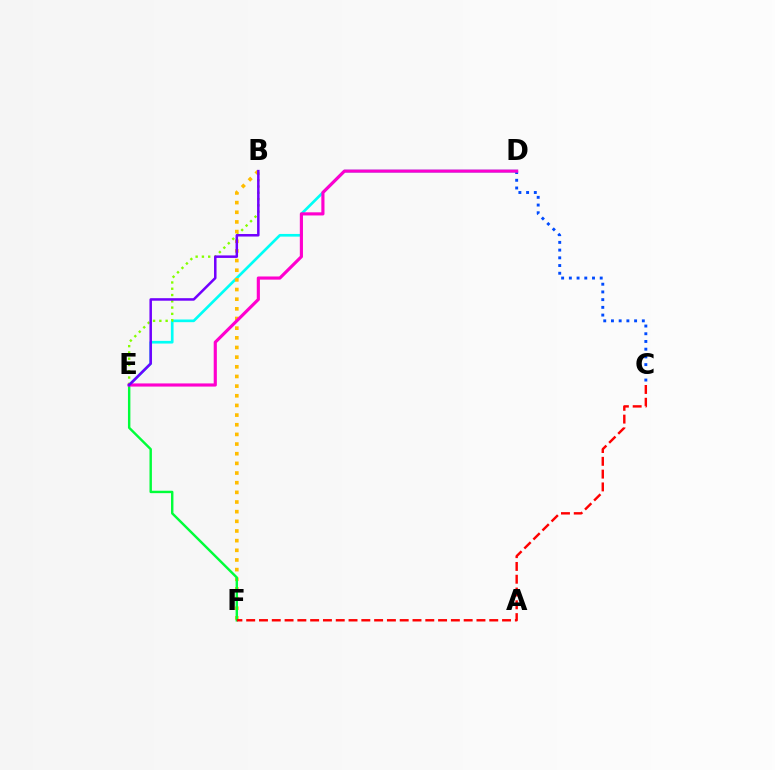{('D', 'E'): [{'color': '#00fff6', 'line_style': 'solid', 'thickness': 1.93}, {'color': '#ff00cf', 'line_style': 'solid', 'thickness': 2.27}], ('C', 'D'): [{'color': '#004bff', 'line_style': 'dotted', 'thickness': 2.1}], ('B', 'E'): [{'color': '#84ff00', 'line_style': 'dotted', 'thickness': 1.71}, {'color': '#7200ff', 'line_style': 'solid', 'thickness': 1.81}], ('B', 'F'): [{'color': '#ffbd00', 'line_style': 'dotted', 'thickness': 2.62}], ('E', 'F'): [{'color': '#00ff39', 'line_style': 'solid', 'thickness': 1.74}], ('C', 'F'): [{'color': '#ff0000', 'line_style': 'dashed', 'thickness': 1.74}]}